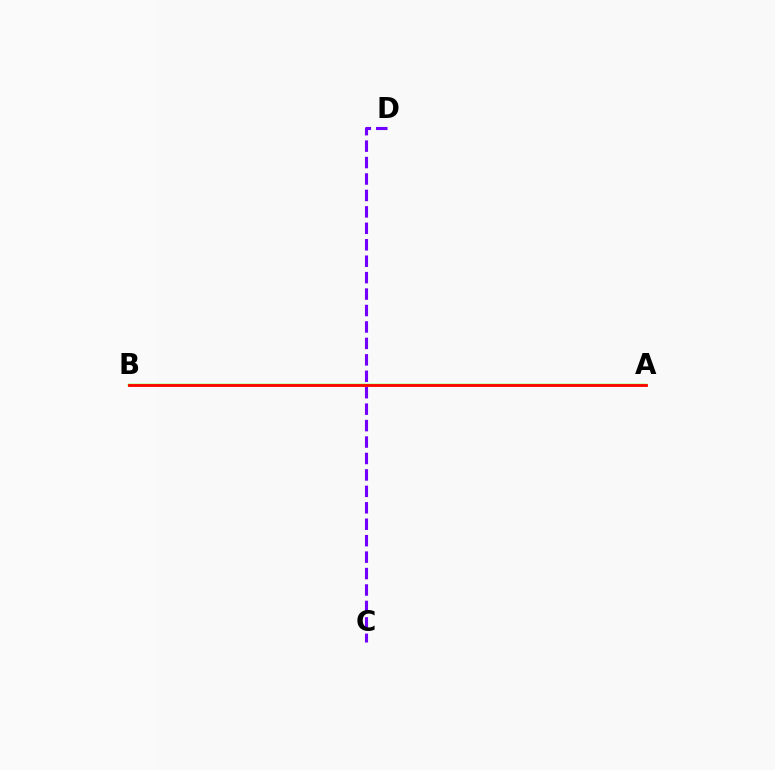{('C', 'D'): [{'color': '#7200ff', 'line_style': 'dashed', 'thickness': 2.23}], ('A', 'B'): [{'color': '#00fff6', 'line_style': 'solid', 'thickness': 1.56}, {'color': '#84ff00', 'line_style': 'solid', 'thickness': 1.8}, {'color': '#ff0000', 'line_style': 'solid', 'thickness': 2.02}]}